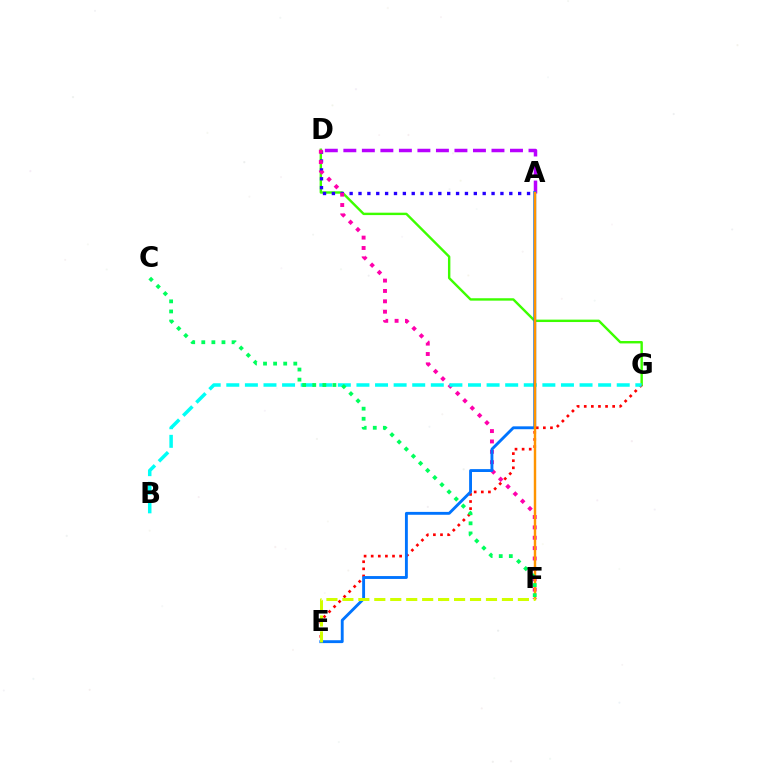{('D', 'G'): [{'color': '#3dff00', 'line_style': 'solid', 'thickness': 1.73}], ('A', 'D'): [{'color': '#2500ff', 'line_style': 'dotted', 'thickness': 2.41}, {'color': '#b900ff', 'line_style': 'dashed', 'thickness': 2.52}], ('D', 'F'): [{'color': '#ff00ac', 'line_style': 'dotted', 'thickness': 2.82}], ('E', 'G'): [{'color': '#ff0000', 'line_style': 'dotted', 'thickness': 1.93}], ('B', 'G'): [{'color': '#00fff6', 'line_style': 'dashed', 'thickness': 2.53}], ('A', 'E'): [{'color': '#0074ff', 'line_style': 'solid', 'thickness': 2.07}], ('A', 'F'): [{'color': '#ff9400', 'line_style': 'solid', 'thickness': 1.76}], ('C', 'F'): [{'color': '#00ff5c', 'line_style': 'dotted', 'thickness': 2.74}], ('E', 'F'): [{'color': '#d1ff00', 'line_style': 'dashed', 'thickness': 2.17}]}